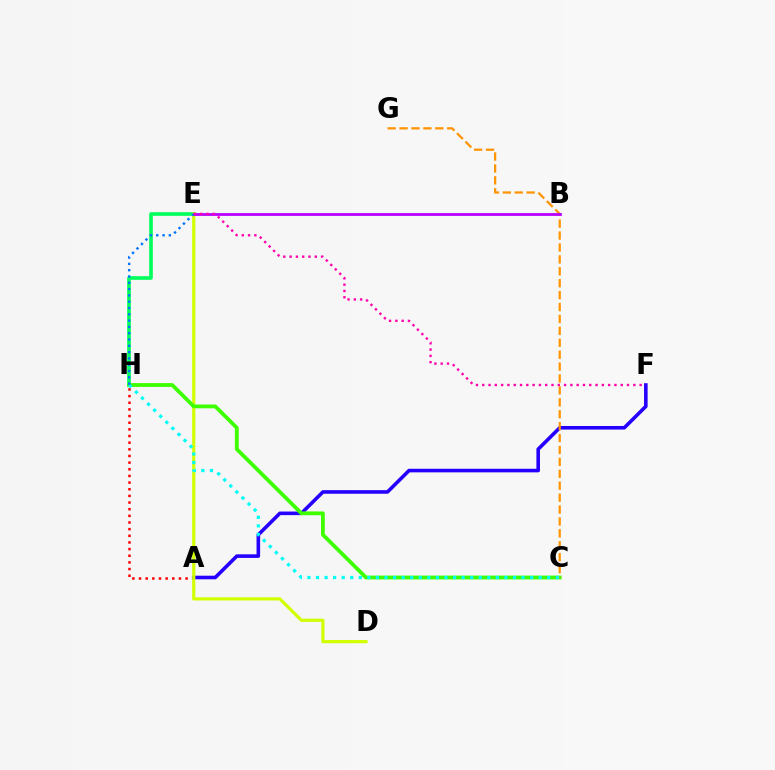{('E', 'H'): [{'color': '#00ff5c', 'line_style': 'solid', 'thickness': 2.62}, {'color': '#0074ff', 'line_style': 'dotted', 'thickness': 1.71}], ('A', 'H'): [{'color': '#ff0000', 'line_style': 'dotted', 'thickness': 1.81}], ('A', 'F'): [{'color': '#2500ff', 'line_style': 'solid', 'thickness': 2.59}], ('D', 'E'): [{'color': '#d1ff00', 'line_style': 'solid', 'thickness': 2.29}], ('C', 'H'): [{'color': '#3dff00', 'line_style': 'solid', 'thickness': 2.73}, {'color': '#00fff6', 'line_style': 'dotted', 'thickness': 2.33}], ('C', 'G'): [{'color': '#ff9400', 'line_style': 'dashed', 'thickness': 1.62}], ('B', 'E'): [{'color': '#b900ff', 'line_style': 'solid', 'thickness': 2.01}], ('E', 'F'): [{'color': '#ff00ac', 'line_style': 'dotted', 'thickness': 1.71}]}